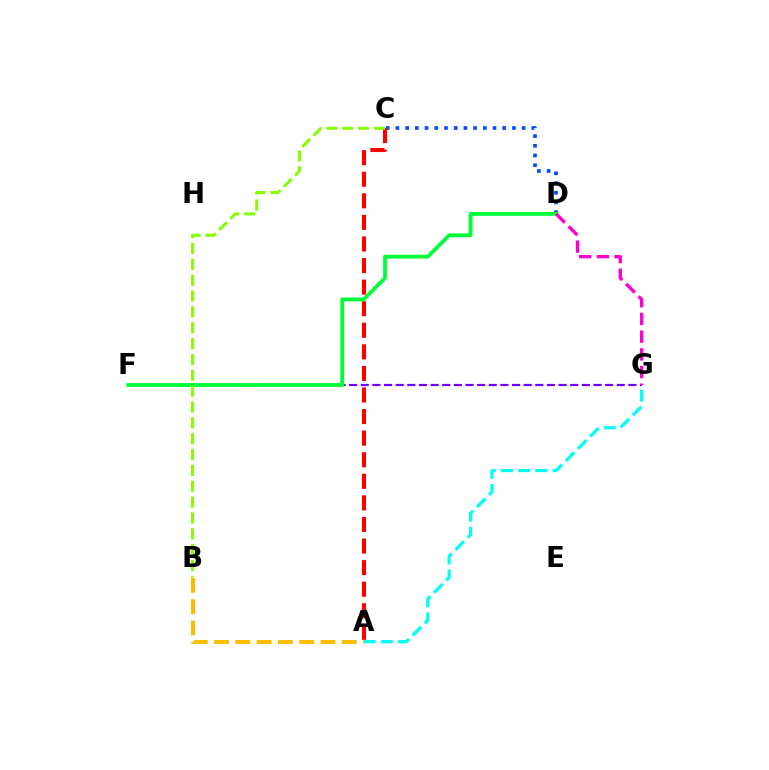{('A', 'G'): [{'color': '#00fff6', 'line_style': 'dashed', 'thickness': 2.34}], ('C', 'D'): [{'color': '#004bff', 'line_style': 'dotted', 'thickness': 2.64}], ('A', 'C'): [{'color': '#ff0000', 'line_style': 'dashed', 'thickness': 2.93}], ('F', 'G'): [{'color': '#7200ff', 'line_style': 'dashed', 'thickness': 1.58}], ('D', 'F'): [{'color': '#00ff39', 'line_style': 'solid', 'thickness': 2.74}], ('A', 'B'): [{'color': '#ffbd00', 'line_style': 'dashed', 'thickness': 2.89}], ('B', 'C'): [{'color': '#84ff00', 'line_style': 'dashed', 'thickness': 2.15}], ('D', 'G'): [{'color': '#ff00cf', 'line_style': 'dashed', 'thickness': 2.41}]}